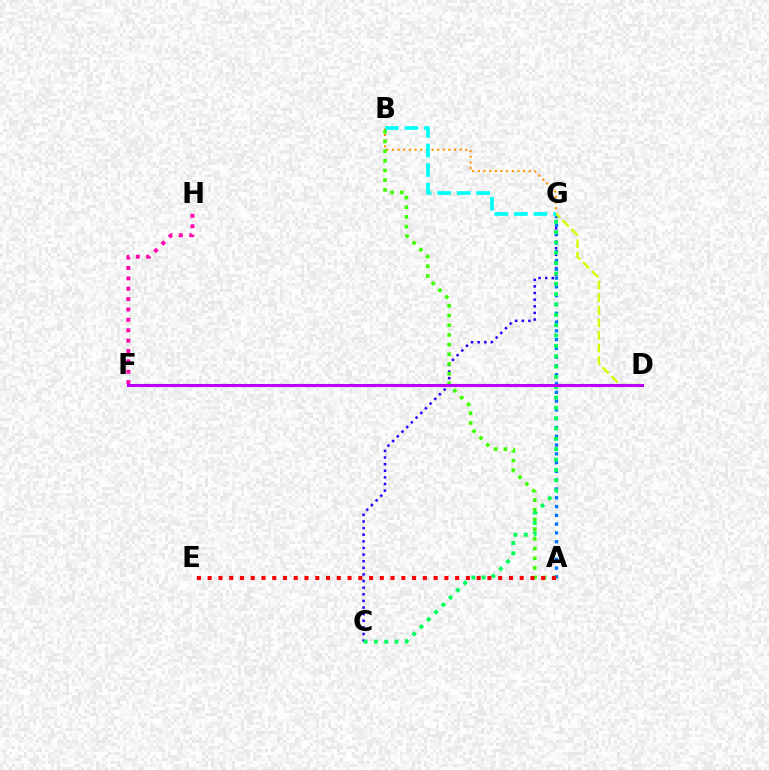{('C', 'G'): [{'color': '#2500ff', 'line_style': 'dotted', 'thickness': 1.8}, {'color': '#00ff5c', 'line_style': 'dotted', 'thickness': 2.81}], ('A', 'G'): [{'color': '#0074ff', 'line_style': 'dotted', 'thickness': 2.39}], ('F', 'H'): [{'color': '#ff00ac', 'line_style': 'dotted', 'thickness': 2.82}], ('B', 'G'): [{'color': '#ff9400', 'line_style': 'dotted', 'thickness': 1.54}, {'color': '#00fff6', 'line_style': 'dashed', 'thickness': 2.66}], ('A', 'B'): [{'color': '#3dff00', 'line_style': 'dotted', 'thickness': 2.63}], ('D', 'G'): [{'color': '#d1ff00', 'line_style': 'dashed', 'thickness': 1.71}], ('A', 'E'): [{'color': '#ff0000', 'line_style': 'dotted', 'thickness': 2.92}], ('D', 'F'): [{'color': '#b900ff', 'line_style': 'solid', 'thickness': 2.23}]}